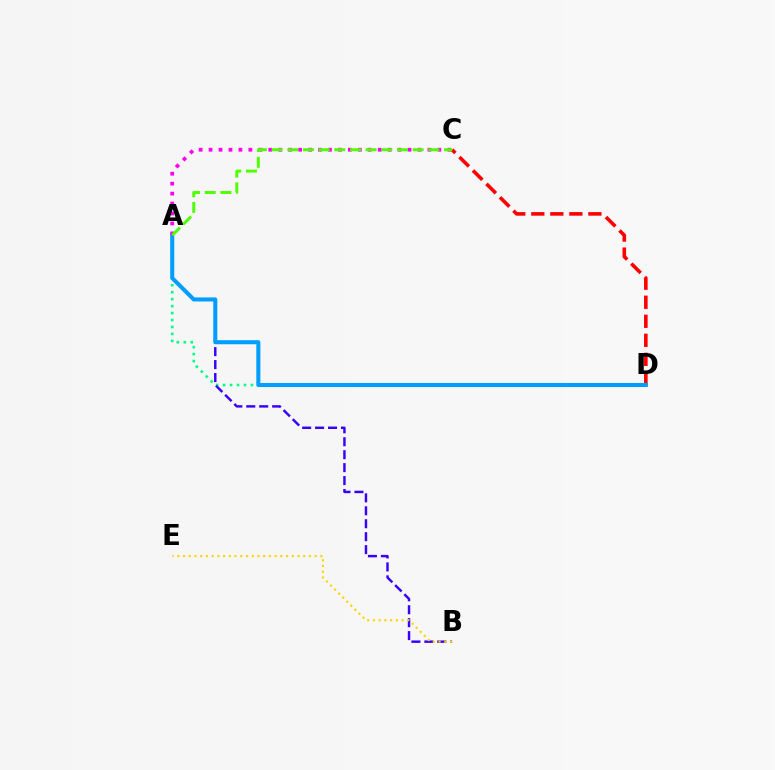{('C', 'D'): [{'color': '#ff0000', 'line_style': 'dashed', 'thickness': 2.58}], ('A', 'D'): [{'color': '#00ff86', 'line_style': 'dotted', 'thickness': 1.89}, {'color': '#009eff', 'line_style': 'solid', 'thickness': 2.92}], ('A', 'B'): [{'color': '#3700ff', 'line_style': 'dashed', 'thickness': 1.76}], ('A', 'C'): [{'color': '#ff00ed', 'line_style': 'dotted', 'thickness': 2.7}, {'color': '#4fff00', 'line_style': 'dashed', 'thickness': 2.13}], ('B', 'E'): [{'color': '#ffd500', 'line_style': 'dotted', 'thickness': 1.56}]}